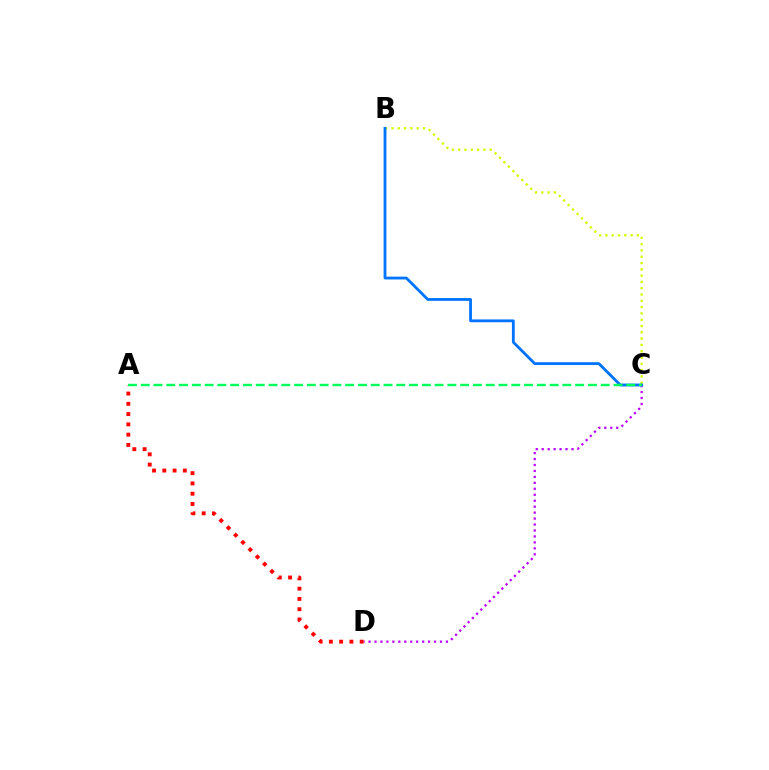{('C', 'D'): [{'color': '#b900ff', 'line_style': 'dotted', 'thickness': 1.62}], ('A', 'D'): [{'color': '#ff0000', 'line_style': 'dotted', 'thickness': 2.79}], ('B', 'C'): [{'color': '#d1ff00', 'line_style': 'dotted', 'thickness': 1.71}, {'color': '#0074ff', 'line_style': 'solid', 'thickness': 2.03}], ('A', 'C'): [{'color': '#00ff5c', 'line_style': 'dashed', 'thickness': 1.74}]}